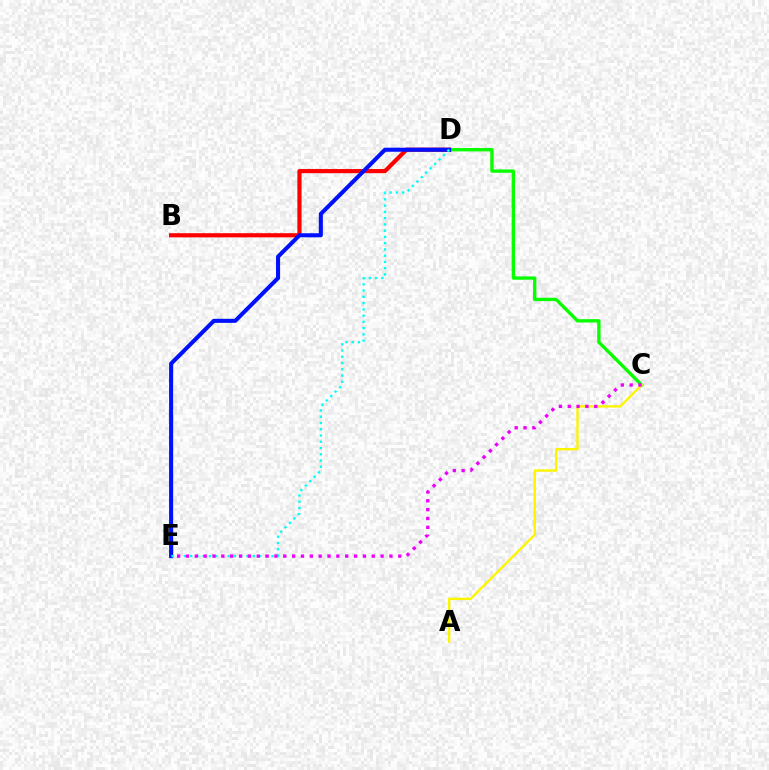{('B', 'D'): [{'color': '#ff0000', 'line_style': 'solid', 'thickness': 2.99}], ('C', 'D'): [{'color': '#08ff00', 'line_style': 'solid', 'thickness': 2.4}], ('D', 'E'): [{'color': '#0010ff', 'line_style': 'solid', 'thickness': 2.93}, {'color': '#00fff6', 'line_style': 'dotted', 'thickness': 1.7}], ('A', 'C'): [{'color': '#fcf500', 'line_style': 'solid', 'thickness': 1.71}], ('C', 'E'): [{'color': '#ee00ff', 'line_style': 'dotted', 'thickness': 2.4}]}